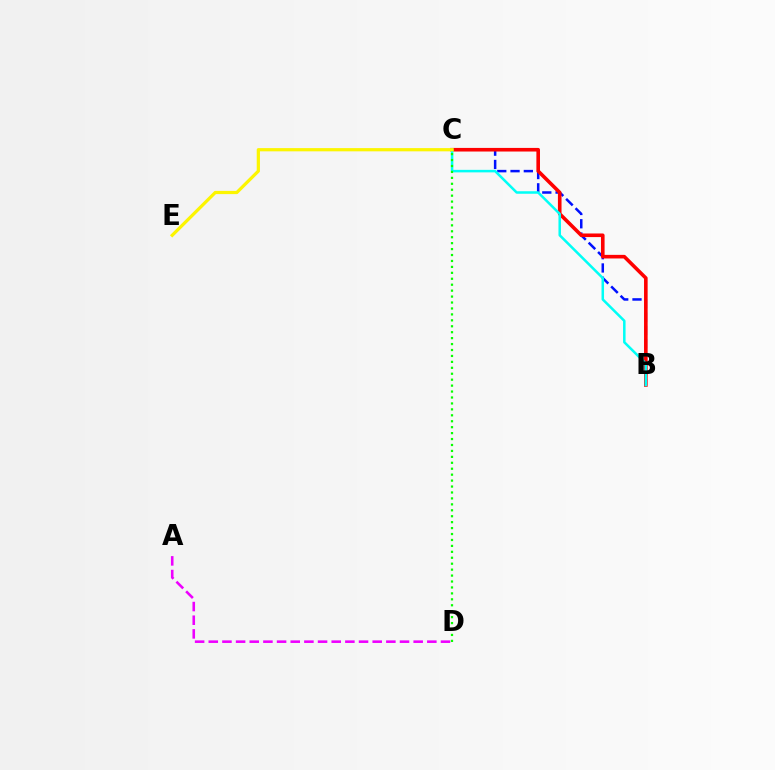{('B', 'C'): [{'color': '#0010ff', 'line_style': 'dashed', 'thickness': 1.8}, {'color': '#ff0000', 'line_style': 'solid', 'thickness': 2.6}, {'color': '#00fff6', 'line_style': 'solid', 'thickness': 1.81}], ('A', 'D'): [{'color': '#ee00ff', 'line_style': 'dashed', 'thickness': 1.86}], ('C', 'D'): [{'color': '#08ff00', 'line_style': 'dotted', 'thickness': 1.61}], ('C', 'E'): [{'color': '#fcf500', 'line_style': 'solid', 'thickness': 2.32}]}